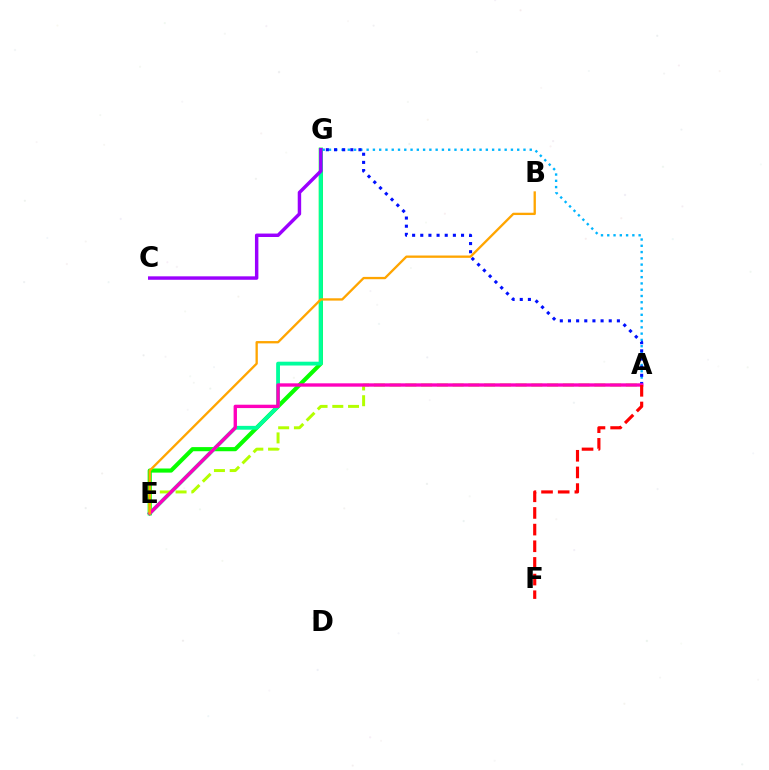{('A', 'G'): [{'color': '#00b5ff', 'line_style': 'dotted', 'thickness': 1.7}, {'color': '#0010ff', 'line_style': 'dotted', 'thickness': 2.22}], ('E', 'G'): [{'color': '#08ff00', 'line_style': 'solid', 'thickness': 2.97}, {'color': '#00ff9d', 'line_style': 'solid', 'thickness': 2.75}], ('A', 'E'): [{'color': '#b3ff00', 'line_style': 'dashed', 'thickness': 2.14}, {'color': '#ff00bd', 'line_style': 'solid', 'thickness': 2.42}], ('A', 'F'): [{'color': '#ff0000', 'line_style': 'dashed', 'thickness': 2.26}], ('B', 'E'): [{'color': '#ffa500', 'line_style': 'solid', 'thickness': 1.67}], ('C', 'G'): [{'color': '#9b00ff', 'line_style': 'solid', 'thickness': 2.48}]}